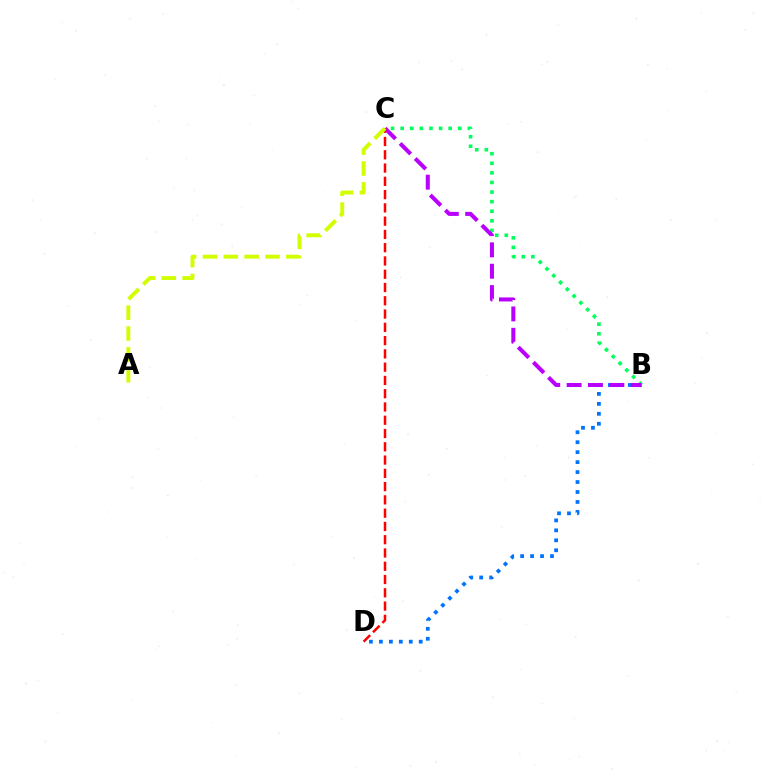{('B', 'D'): [{'color': '#0074ff', 'line_style': 'dotted', 'thickness': 2.71}], ('B', 'C'): [{'color': '#00ff5c', 'line_style': 'dotted', 'thickness': 2.61}, {'color': '#b900ff', 'line_style': 'dashed', 'thickness': 2.9}], ('C', 'D'): [{'color': '#ff0000', 'line_style': 'dashed', 'thickness': 1.8}], ('A', 'C'): [{'color': '#d1ff00', 'line_style': 'dashed', 'thickness': 2.83}]}